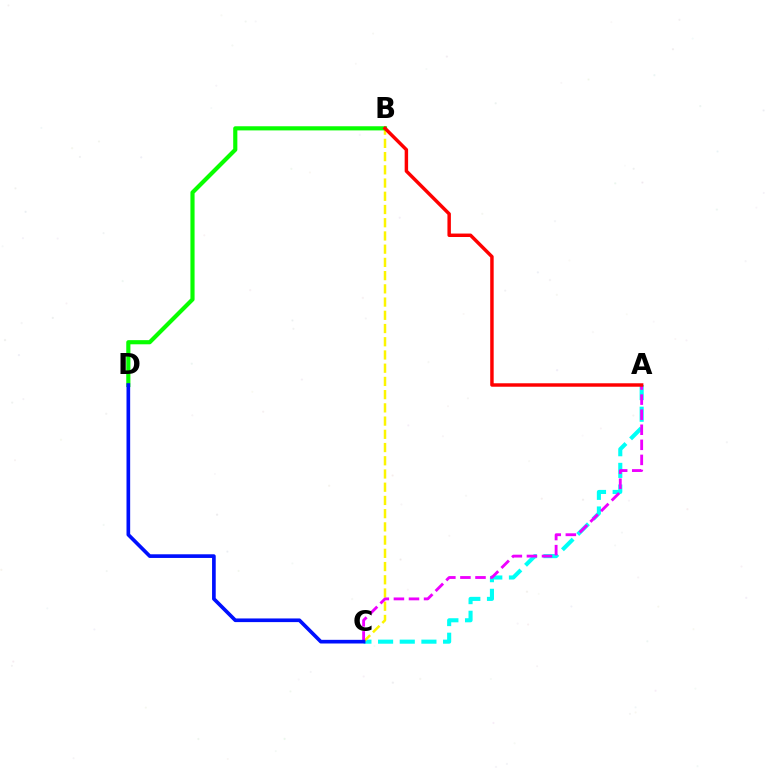{('A', 'C'): [{'color': '#00fff6', 'line_style': 'dashed', 'thickness': 2.94}, {'color': '#ee00ff', 'line_style': 'dashed', 'thickness': 2.05}], ('B', 'C'): [{'color': '#fcf500', 'line_style': 'dashed', 'thickness': 1.8}], ('B', 'D'): [{'color': '#08ff00', 'line_style': 'solid', 'thickness': 2.99}], ('C', 'D'): [{'color': '#0010ff', 'line_style': 'solid', 'thickness': 2.63}], ('A', 'B'): [{'color': '#ff0000', 'line_style': 'solid', 'thickness': 2.49}]}